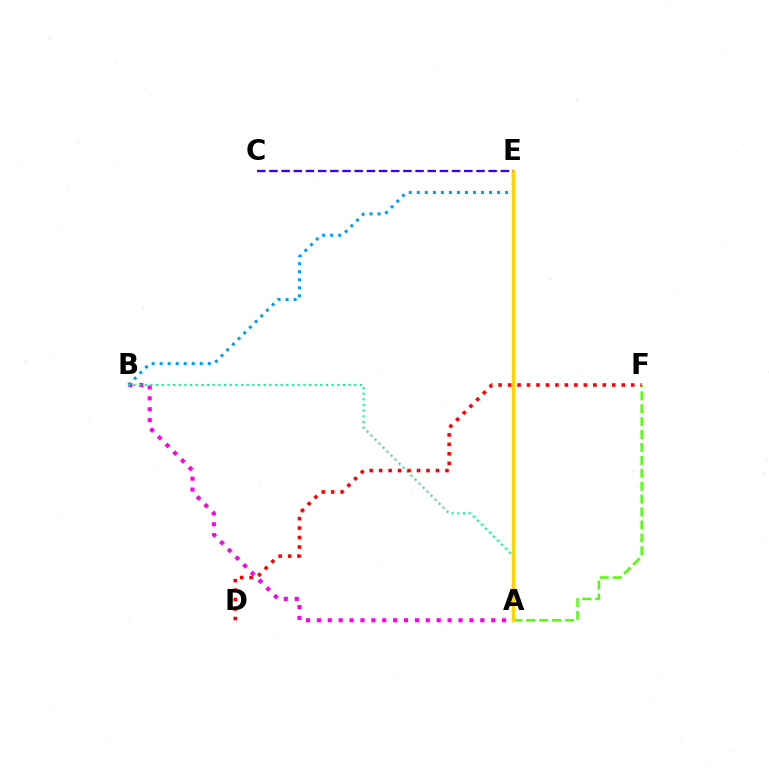{('A', 'B'): [{'color': '#ff00ed', 'line_style': 'dotted', 'thickness': 2.96}, {'color': '#00ff86', 'line_style': 'dotted', 'thickness': 1.54}], ('B', 'E'): [{'color': '#009eff', 'line_style': 'dotted', 'thickness': 2.18}], ('A', 'F'): [{'color': '#4fff00', 'line_style': 'dashed', 'thickness': 1.75}], ('A', 'E'): [{'color': '#ffd500', 'line_style': 'solid', 'thickness': 2.49}], ('C', 'E'): [{'color': '#3700ff', 'line_style': 'dashed', 'thickness': 1.65}], ('D', 'F'): [{'color': '#ff0000', 'line_style': 'dotted', 'thickness': 2.57}]}